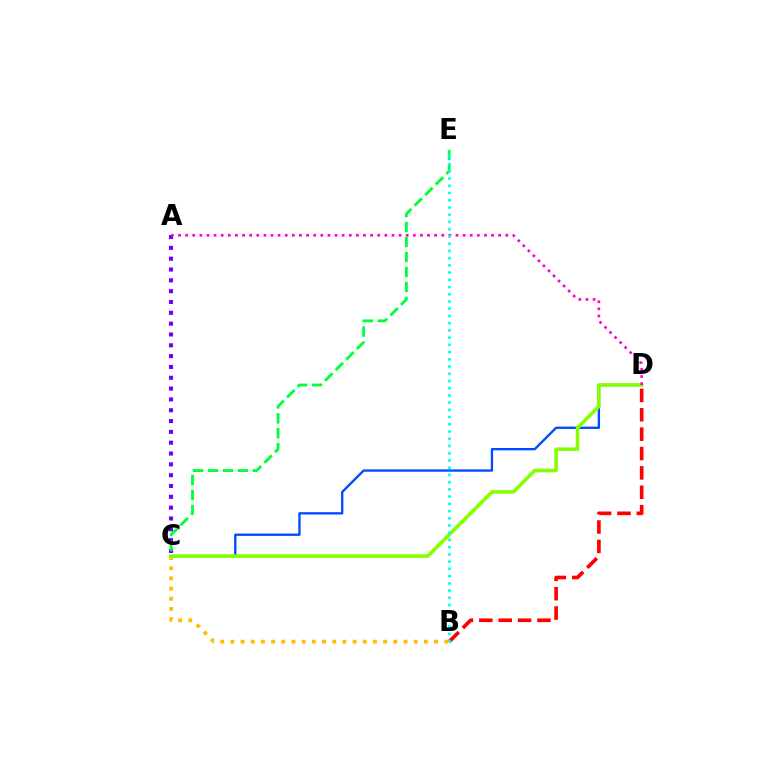{('C', 'D'): [{'color': '#004bff', 'line_style': 'solid', 'thickness': 1.68}, {'color': '#84ff00', 'line_style': 'solid', 'thickness': 2.55}], ('B', 'D'): [{'color': '#ff0000', 'line_style': 'dashed', 'thickness': 2.63}], ('A', 'C'): [{'color': '#7200ff', 'line_style': 'dotted', 'thickness': 2.94}], ('B', 'C'): [{'color': '#ffbd00', 'line_style': 'dotted', 'thickness': 2.77}], ('A', 'D'): [{'color': '#ff00cf', 'line_style': 'dotted', 'thickness': 1.93}], ('C', 'E'): [{'color': '#00ff39', 'line_style': 'dashed', 'thickness': 2.03}], ('B', 'E'): [{'color': '#00fff6', 'line_style': 'dotted', 'thickness': 1.96}]}